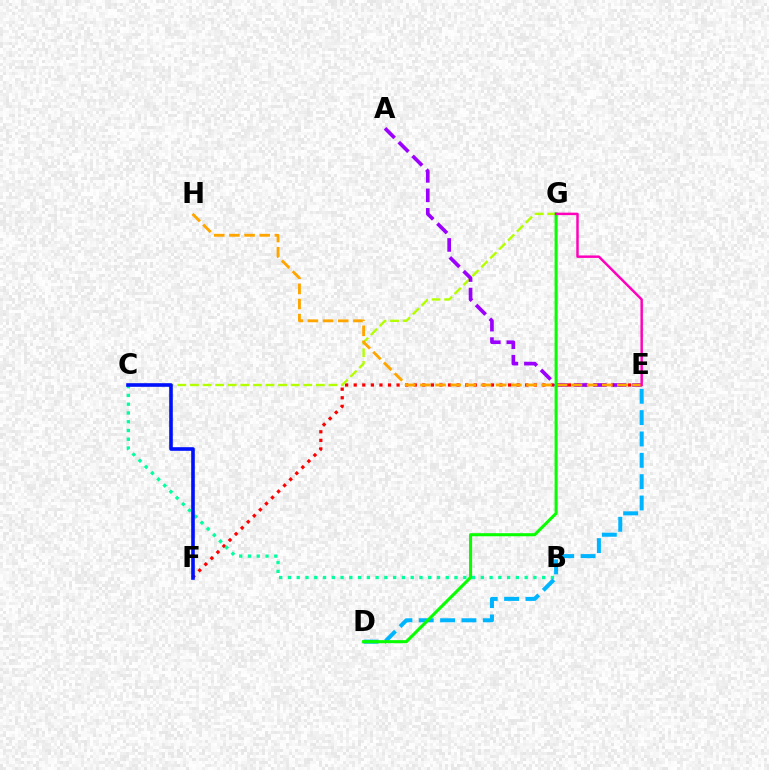{('E', 'F'): [{'color': '#ff0000', 'line_style': 'dotted', 'thickness': 2.33}], ('B', 'C'): [{'color': '#00ff9d', 'line_style': 'dotted', 'thickness': 2.38}], ('C', 'G'): [{'color': '#b3ff00', 'line_style': 'dashed', 'thickness': 1.71}], ('A', 'E'): [{'color': '#9b00ff', 'line_style': 'dashed', 'thickness': 2.65}], ('D', 'E'): [{'color': '#00b5ff', 'line_style': 'dashed', 'thickness': 2.9}], ('E', 'H'): [{'color': '#ffa500', 'line_style': 'dashed', 'thickness': 2.06}], ('C', 'F'): [{'color': '#0010ff', 'line_style': 'solid', 'thickness': 2.6}], ('D', 'G'): [{'color': '#08ff00', 'line_style': 'solid', 'thickness': 2.21}], ('E', 'G'): [{'color': '#ff00bd', 'line_style': 'solid', 'thickness': 1.78}]}